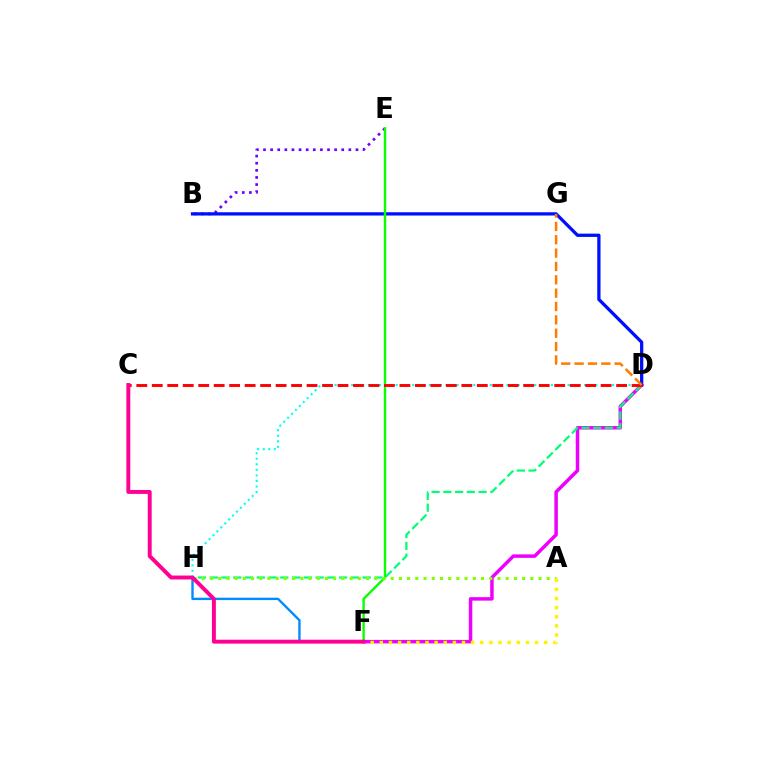{('D', 'F'): [{'color': '#ee00ff', 'line_style': 'solid', 'thickness': 2.5}], ('D', 'H'): [{'color': '#00ff74', 'line_style': 'dashed', 'thickness': 1.6}, {'color': '#00fff6', 'line_style': 'dotted', 'thickness': 1.51}], ('B', 'E'): [{'color': '#7200ff', 'line_style': 'dotted', 'thickness': 1.93}], ('B', 'D'): [{'color': '#0010ff', 'line_style': 'solid', 'thickness': 2.36}], ('E', 'F'): [{'color': '#08ff00', 'line_style': 'solid', 'thickness': 1.72}], ('C', 'D'): [{'color': '#ff0000', 'line_style': 'dashed', 'thickness': 2.1}], ('F', 'H'): [{'color': '#008cff', 'line_style': 'solid', 'thickness': 1.71}], ('D', 'G'): [{'color': '#ff7c00', 'line_style': 'dashed', 'thickness': 1.81}], ('A', 'H'): [{'color': '#84ff00', 'line_style': 'dotted', 'thickness': 2.23}], ('A', 'F'): [{'color': '#fcf500', 'line_style': 'dotted', 'thickness': 2.48}], ('C', 'F'): [{'color': '#ff0094', 'line_style': 'solid', 'thickness': 2.83}]}